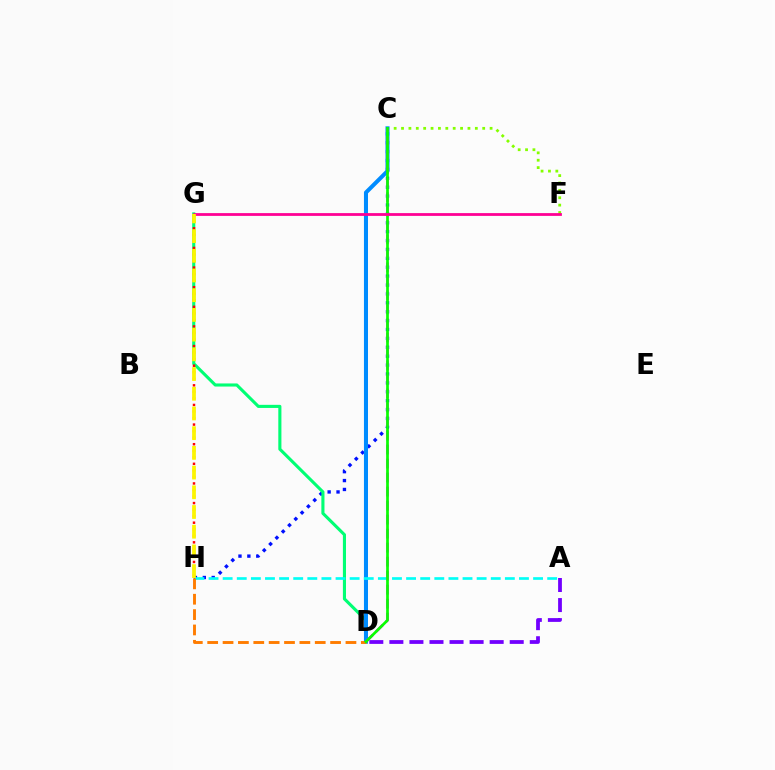{('C', 'H'): [{'color': '#0010ff', 'line_style': 'dotted', 'thickness': 2.42}], ('D', 'G'): [{'color': '#00ff74', 'line_style': 'solid', 'thickness': 2.23}], ('G', 'H'): [{'color': '#ff0000', 'line_style': 'dotted', 'thickness': 1.78}, {'color': '#fcf500', 'line_style': 'dashed', 'thickness': 2.68}], ('C', 'F'): [{'color': '#84ff00', 'line_style': 'dotted', 'thickness': 2.01}], ('C', 'D'): [{'color': '#008cff', 'line_style': 'solid', 'thickness': 2.91}, {'color': '#ee00ff', 'line_style': 'dashed', 'thickness': 1.9}, {'color': '#08ff00', 'line_style': 'solid', 'thickness': 1.96}], ('A', 'H'): [{'color': '#00fff6', 'line_style': 'dashed', 'thickness': 1.92}], ('D', 'H'): [{'color': '#ff7c00', 'line_style': 'dashed', 'thickness': 2.09}], ('A', 'D'): [{'color': '#7200ff', 'line_style': 'dashed', 'thickness': 2.72}], ('F', 'G'): [{'color': '#ff0094', 'line_style': 'solid', 'thickness': 2.0}]}